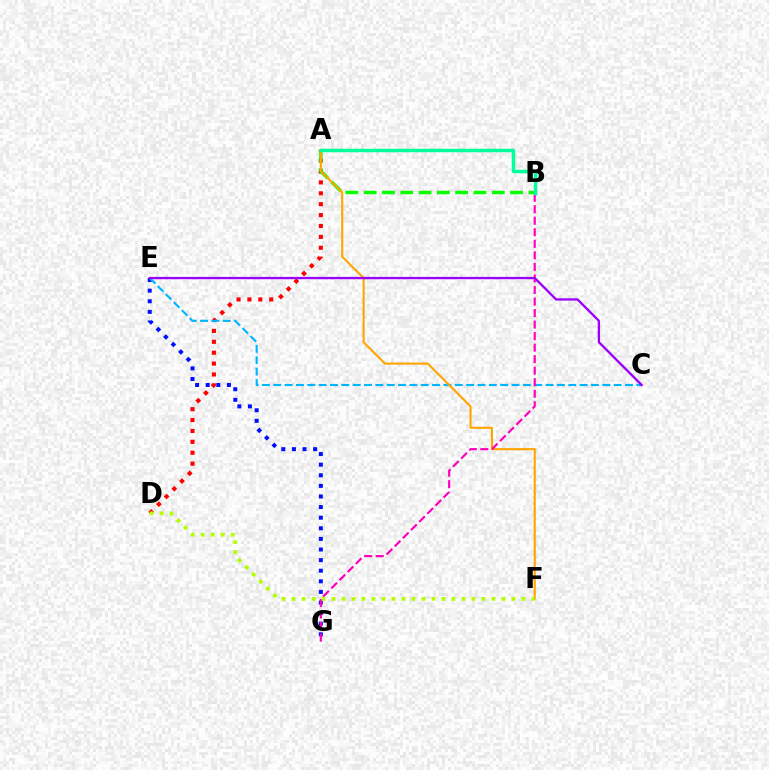{('A', 'D'): [{'color': '#ff0000', 'line_style': 'dotted', 'thickness': 2.96}], ('A', 'B'): [{'color': '#08ff00', 'line_style': 'dashed', 'thickness': 2.49}, {'color': '#00ff9d', 'line_style': 'solid', 'thickness': 2.5}], ('E', 'G'): [{'color': '#0010ff', 'line_style': 'dotted', 'thickness': 2.88}], ('C', 'E'): [{'color': '#00b5ff', 'line_style': 'dashed', 'thickness': 1.54}, {'color': '#9b00ff', 'line_style': 'solid', 'thickness': 1.66}], ('A', 'F'): [{'color': '#ffa500', 'line_style': 'solid', 'thickness': 1.52}], ('B', 'G'): [{'color': '#ff00bd', 'line_style': 'dashed', 'thickness': 1.57}], ('D', 'F'): [{'color': '#b3ff00', 'line_style': 'dotted', 'thickness': 2.72}]}